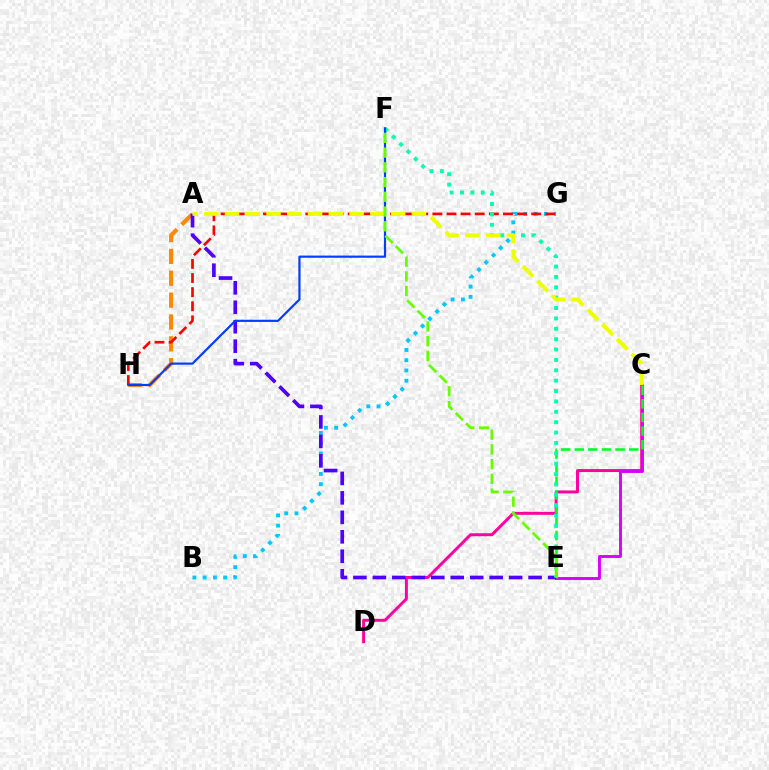{('C', 'D'): [{'color': '#ff00a0', 'line_style': 'solid', 'thickness': 2.13}], ('B', 'G'): [{'color': '#00c7ff', 'line_style': 'dotted', 'thickness': 2.78}], ('C', 'E'): [{'color': '#d600ff', 'line_style': 'solid', 'thickness': 2.08}, {'color': '#00ff27', 'line_style': 'dashed', 'thickness': 1.85}], ('A', 'H'): [{'color': '#ff8800', 'line_style': 'dashed', 'thickness': 2.97}], ('G', 'H'): [{'color': '#ff0000', 'line_style': 'dashed', 'thickness': 1.92}], ('A', 'E'): [{'color': '#4f00ff', 'line_style': 'dashed', 'thickness': 2.64}], ('E', 'F'): [{'color': '#00ffaf', 'line_style': 'dotted', 'thickness': 2.82}, {'color': '#66ff00', 'line_style': 'dashed', 'thickness': 2.0}], ('F', 'H'): [{'color': '#003fff', 'line_style': 'solid', 'thickness': 1.57}], ('A', 'C'): [{'color': '#eeff00', 'line_style': 'dashed', 'thickness': 2.82}]}